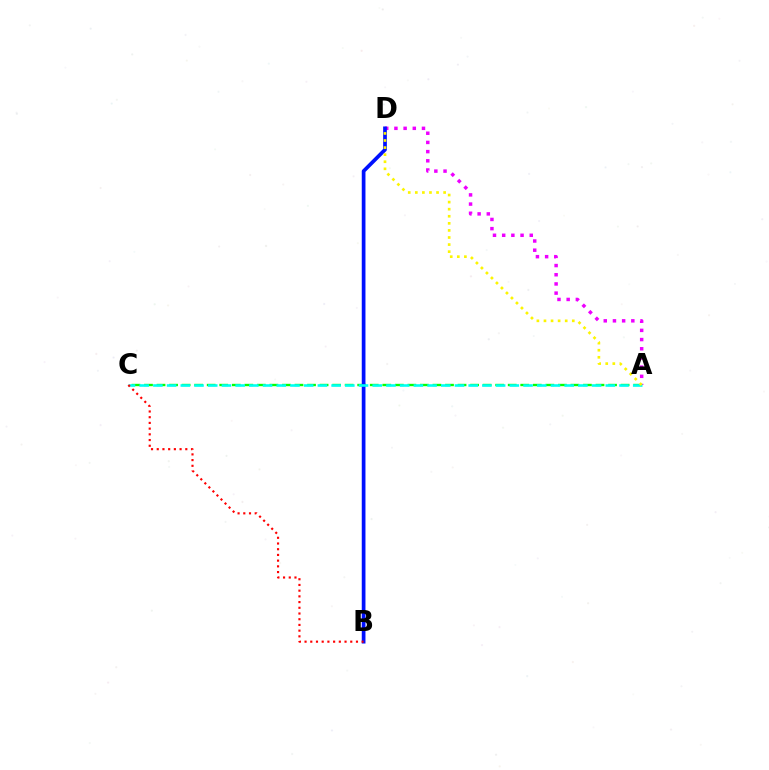{('A', 'C'): [{'color': '#08ff00', 'line_style': 'dashed', 'thickness': 1.7}, {'color': '#00fff6', 'line_style': 'dashed', 'thickness': 1.86}], ('A', 'D'): [{'color': '#ee00ff', 'line_style': 'dotted', 'thickness': 2.5}, {'color': '#fcf500', 'line_style': 'dotted', 'thickness': 1.92}], ('B', 'D'): [{'color': '#0010ff', 'line_style': 'solid', 'thickness': 2.67}], ('B', 'C'): [{'color': '#ff0000', 'line_style': 'dotted', 'thickness': 1.55}]}